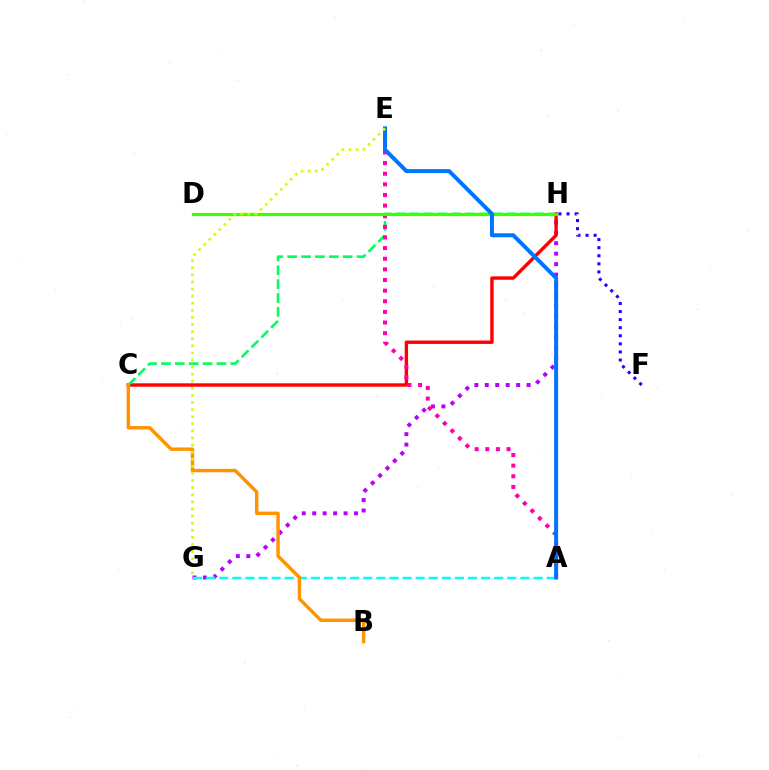{('G', 'H'): [{'color': '#b900ff', 'line_style': 'dotted', 'thickness': 2.84}], ('C', 'H'): [{'color': '#ff0000', 'line_style': 'solid', 'thickness': 2.44}, {'color': '#00ff5c', 'line_style': 'dashed', 'thickness': 1.88}], ('A', 'E'): [{'color': '#ff00ac', 'line_style': 'dotted', 'thickness': 2.89}, {'color': '#0074ff', 'line_style': 'solid', 'thickness': 2.87}], ('D', 'H'): [{'color': '#3dff00', 'line_style': 'solid', 'thickness': 2.31}], ('A', 'G'): [{'color': '#00fff6', 'line_style': 'dashed', 'thickness': 1.78}], ('F', 'H'): [{'color': '#2500ff', 'line_style': 'dotted', 'thickness': 2.2}], ('B', 'C'): [{'color': '#ff9400', 'line_style': 'solid', 'thickness': 2.48}], ('E', 'G'): [{'color': '#d1ff00', 'line_style': 'dotted', 'thickness': 1.93}]}